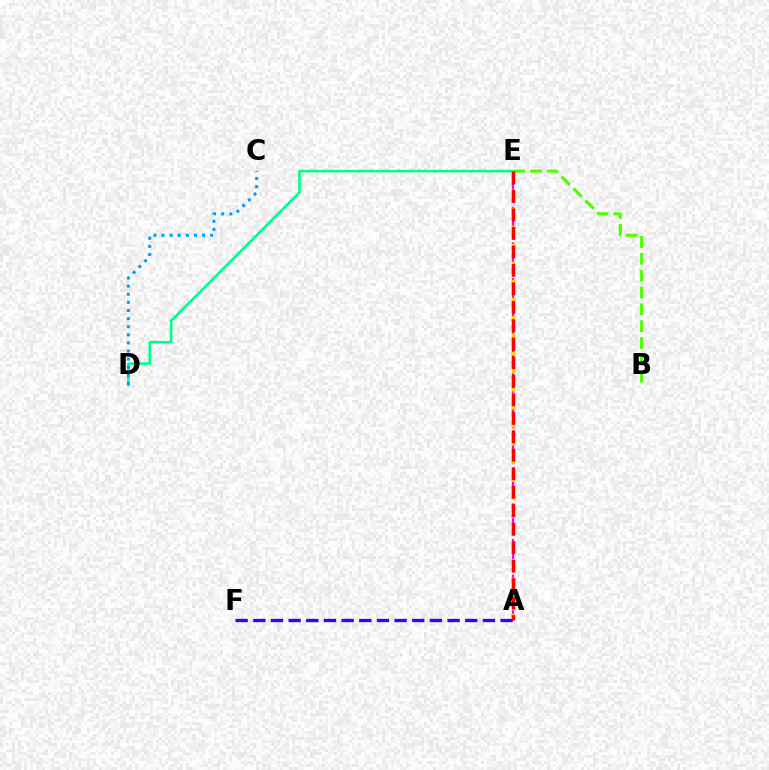{('A', 'E'): [{'color': '#ff00ed', 'line_style': 'dashed', 'thickness': 1.61}, {'color': '#ffd500', 'line_style': 'dotted', 'thickness': 2.45}, {'color': '#ff0000', 'line_style': 'dashed', 'thickness': 2.51}], ('B', 'E'): [{'color': '#4fff00', 'line_style': 'dashed', 'thickness': 2.29}], ('A', 'F'): [{'color': '#3700ff', 'line_style': 'dashed', 'thickness': 2.4}], ('D', 'E'): [{'color': '#00ff86', 'line_style': 'solid', 'thickness': 1.86}], ('C', 'D'): [{'color': '#009eff', 'line_style': 'dotted', 'thickness': 2.2}]}